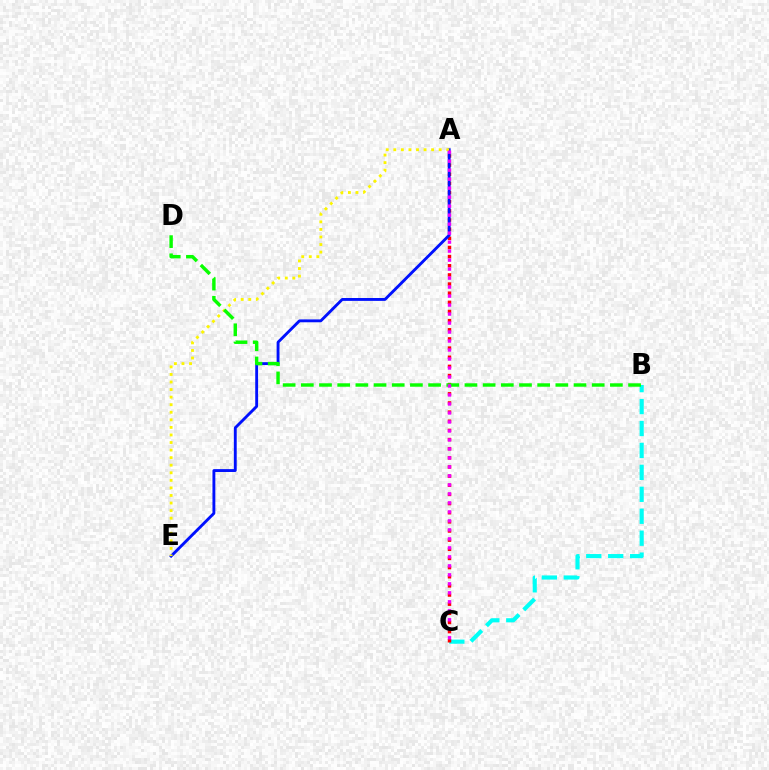{('B', 'C'): [{'color': '#00fff6', 'line_style': 'dashed', 'thickness': 2.98}], ('A', 'C'): [{'color': '#ff0000', 'line_style': 'dotted', 'thickness': 2.49}, {'color': '#ee00ff', 'line_style': 'dotted', 'thickness': 2.44}], ('A', 'E'): [{'color': '#0010ff', 'line_style': 'solid', 'thickness': 2.07}, {'color': '#fcf500', 'line_style': 'dotted', 'thickness': 2.06}], ('B', 'D'): [{'color': '#08ff00', 'line_style': 'dashed', 'thickness': 2.47}]}